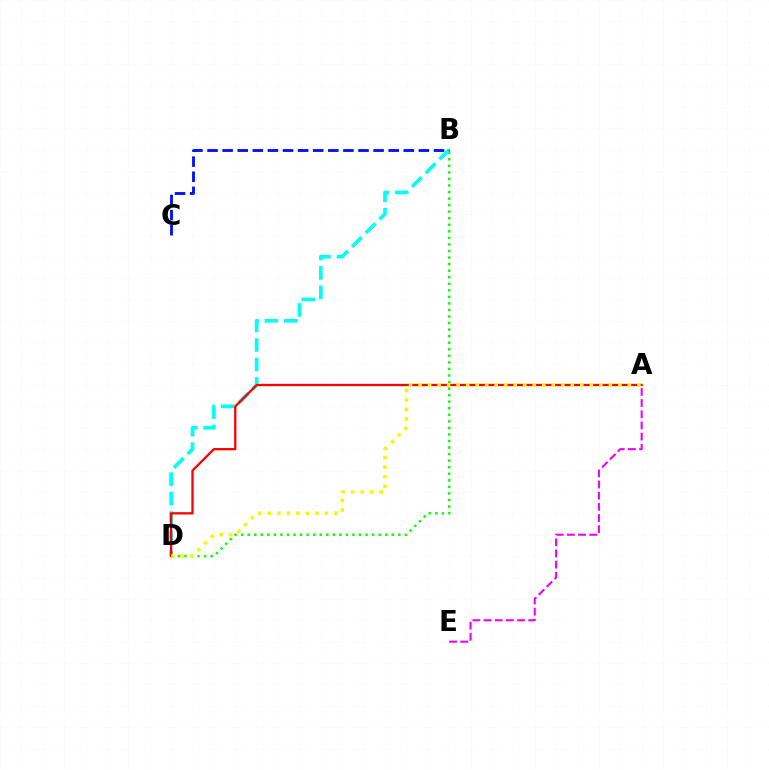{('B', 'D'): [{'color': '#08ff00', 'line_style': 'dotted', 'thickness': 1.78}, {'color': '#00fff6', 'line_style': 'dashed', 'thickness': 2.64}], ('A', 'D'): [{'color': '#ff0000', 'line_style': 'solid', 'thickness': 1.66}, {'color': '#fcf500', 'line_style': 'dotted', 'thickness': 2.59}], ('A', 'E'): [{'color': '#ee00ff', 'line_style': 'dashed', 'thickness': 1.52}], ('B', 'C'): [{'color': '#0010ff', 'line_style': 'dashed', 'thickness': 2.05}]}